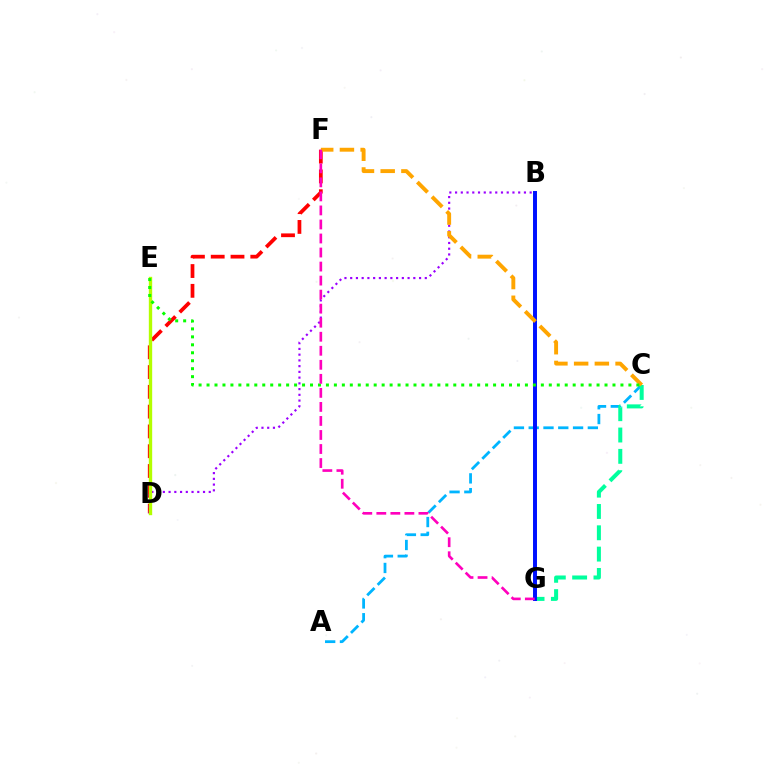{('A', 'C'): [{'color': '#00b5ff', 'line_style': 'dashed', 'thickness': 2.01}], ('C', 'G'): [{'color': '#00ff9d', 'line_style': 'dashed', 'thickness': 2.9}], ('D', 'F'): [{'color': '#ff0000', 'line_style': 'dashed', 'thickness': 2.69}], ('B', 'G'): [{'color': '#0010ff', 'line_style': 'solid', 'thickness': 2.85}], ('B', 'D'): [{'color': '#9b00ff', 'line_style': 'dotted', 'thickness': 1.56}], ('D', 'E'): [{'color': '#b3ff00', 'line_style': 'solid', 'thickness': 2.42}], ('C', 'F'): [{'color': '#ffa500', 'line_style': 'dashed', 'thickness': 2.81}], ('C', 'E'): [{'color': '#08ff00', 'line_style': 'dotted', 'thickness': 2.16}], ('F', 'G'): [{'color': '#ff00bd', 'line_style': 'dashed', 'thickness': 1.91}]}